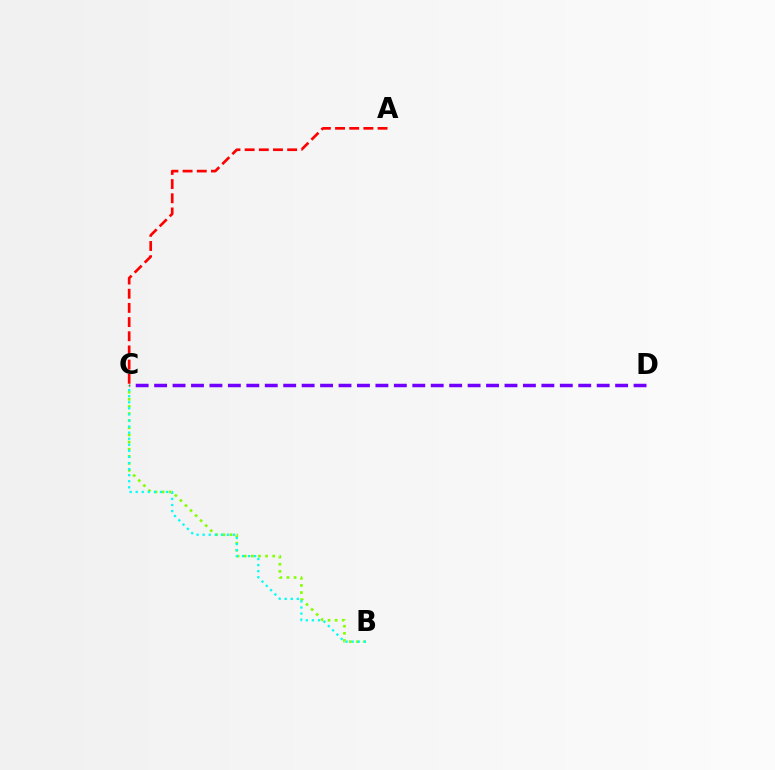{('B', 'C'): [{'color': '#84ff00', 'line_style': 'dotted', 'thickness': 1.94}, {'color': '#00fff6', 'line_style': 'dotted', 'thickness': 1.65}], ('C', 'D'): [{'color': '#7200ff', 'line_style': 'dashed', 'thickness': 2.51}], ('A', 'C'): [{'color': '#ff0000', 'line_style': 'dashed', 'thickness': 1.93}]}